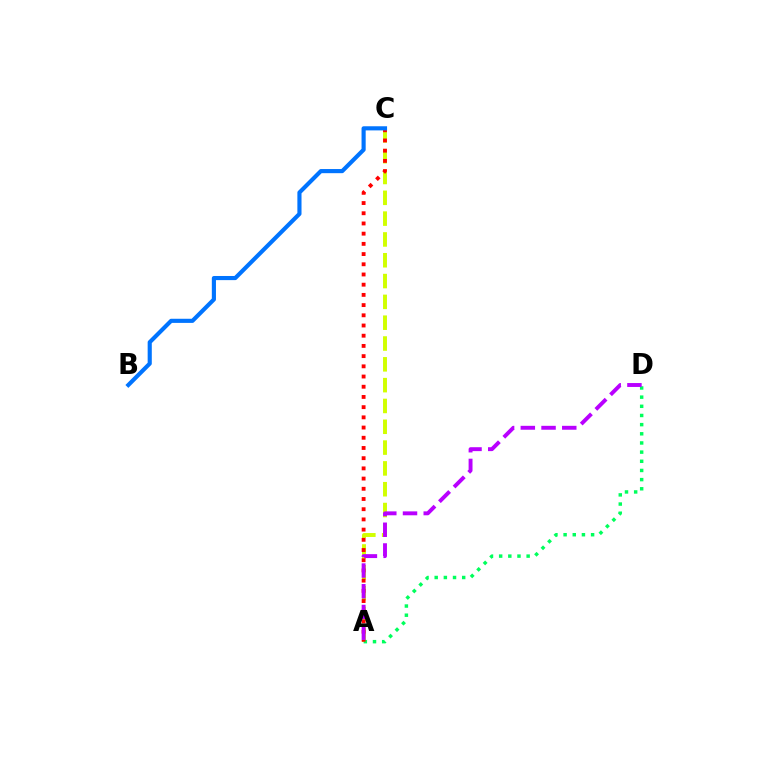{('A', 'C'): [{'color': '#d1ff00', 'line_style': 'dashed', 'thickness': 2.83}, {'color': '#ff0000', 'line_style': 'dotted', 'thickness': 2.77}], ('A', 'D'): [{'color': '#00ff5c', 'line_style': 'dotted', 'thickness': 2.49}, {'color': '#b900ff', 'line_style': 'dashed', 'thickness': 2.82}], ('B', 'C'): [{'color': '#0074ff', 'line_style': 'solid', 'thickness': 2.98}]}